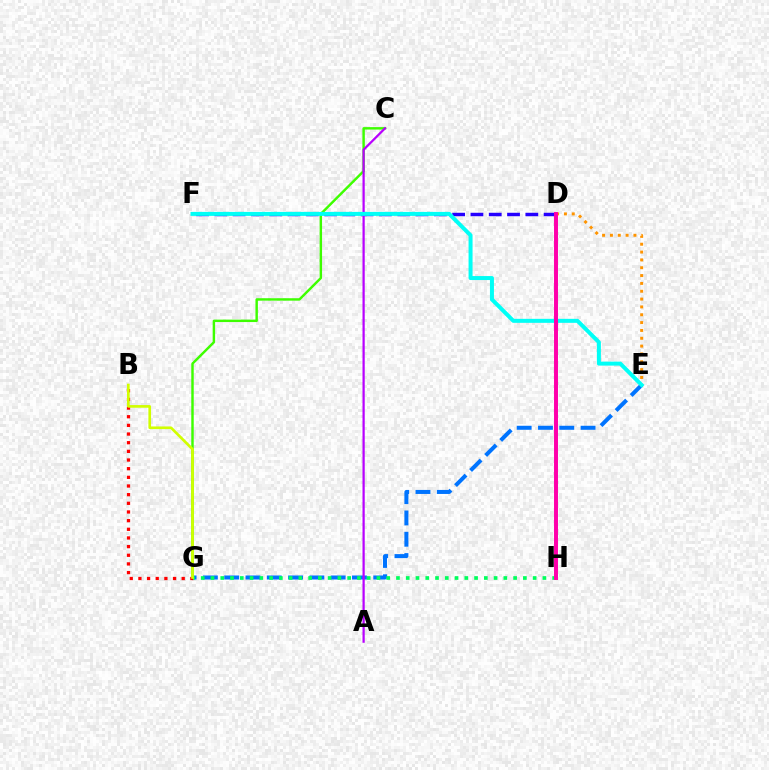{('D', 'F'): [{'color': '#2500ff', 'line_style': 'dashed', 'thickness': 2.49}], ('E', 'G'): [{'color': '#0074ff', 'line_style': 'dashed', 'thickness': 2.89}], ('D', 'E'): [{'color': '#ff9400', 'line_style': 'dotted', 'thickness': 2.13}], ('C', 'G'): [{'color': '#3dff00', 'line_style': 'solid', 'thickness': 1.76}], ('B', 'G'): [{'color': '#ff0000', 'line_style': 'dotted', 'thickness': 2.35}, {'color': '#d1ff00', 'line_style': 'solid', 'thickness': 1.91}], ('A', 'C'): [{'color': '#b900ff', 'line_style': 'solid', 'thickness': 1.61}], ('G', 'H'): [{'color': '#00ff5c', 'line_style': 'dotted', 'thickness': 2.65}], ('E', 'F'): [{'color': '#00fff6', 'line_style': 'solid', 'thickness': 2.88}], ('D', 'H'): [{'color': '#ff00ac', 'line_style': 'solid', 'thickness': 2.85}]}